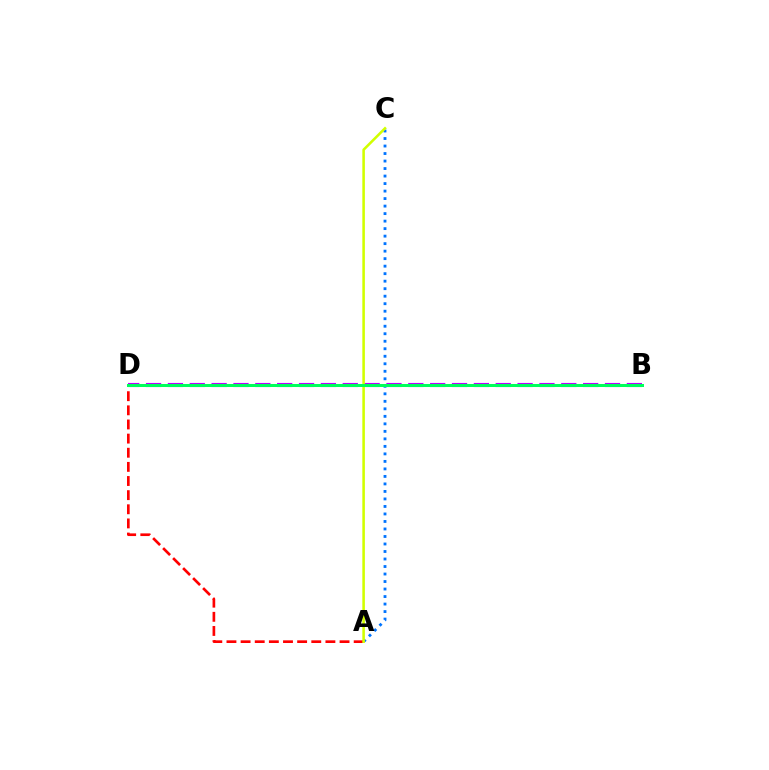{('B', 'D'): [{'color': '#b900ff', 'line_style': 'dashed', 'thickness': 2.97}, {'color': '#00ff5c', 'line_style': 'solid', 'thickness': 2.17}], ('A', 'C'): [{'color': '#0074ff', 'line_style': 'dotted', 'thickness': 2.04}, {'color': '#d1ff00', 'line_style': 'solid', 'thickness': 1.85}], ('A', 'D'): [{'color': '#ff0000', 'line_style': 'dashed', 'thickness': 1.92}]}